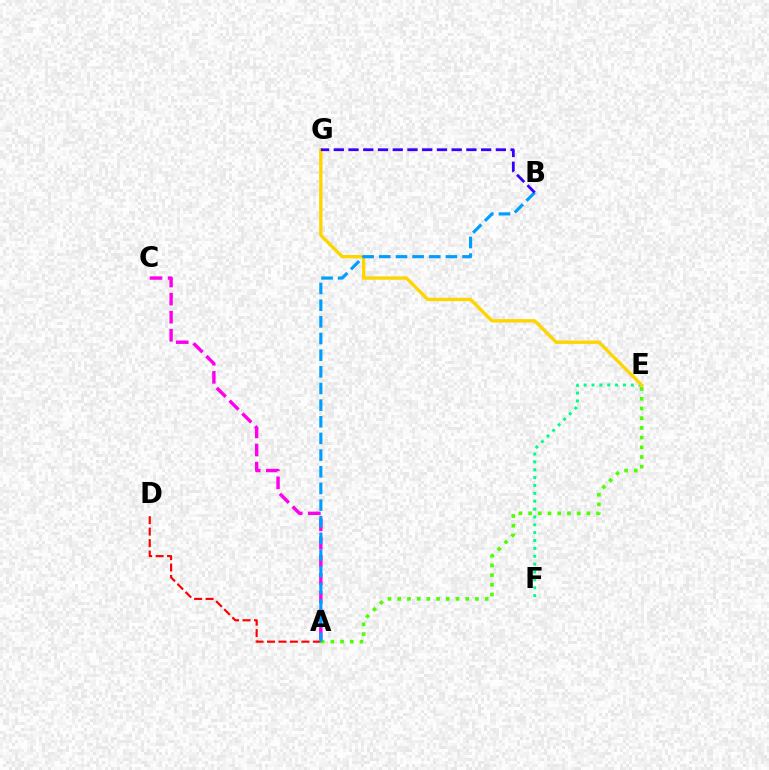{('E', 'F'): [{'color': '#00ff86', 'line_style': 'dotted', 'thickness': 2.14}], ('A', 'C'): [{'color': '#ff00ed', 'line_style': 'dashed', 'thickness': 2.46}], ('E', 'G'): [{'color': '#ffd500', 'line_style': 'solid', 'thickness': 2.43}], ('A', 'D'): [{'color': '#ff0000', 'line_style': 'dashed', 'thickness': 1.56}], ('A', 'E'): [{'color': '#4fff00', 'line_style': 'dotted', 'thickness': 2.64}], ('A', 'B'): [{'color': '#009eff', 'line_style': 'dashed', 'thickness': 2.26}], ('B', 'G'): [{'color': '#3700ff', 'line_style': 'dashed', 'thickness': 2.0}]}